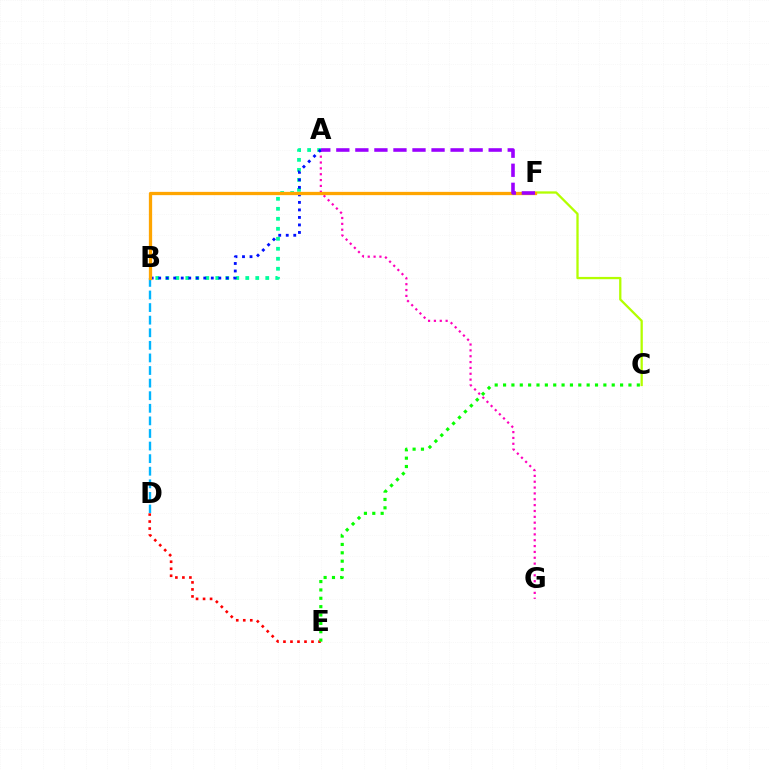{('A', 'G'): [{'color': '#ff00bd', 'line_style': 'dotted', 'thickness': 1.59}], ('B', 'D'): [{'color': '#00b5ff', 'line_style': 'dashed', 'thickness': 1.71}], ('A', 'B'): [{'color': '#00ff9d', 'line_style': 'dotted', 'thickness': 2.72}, {'color': '#0010ff', 'line_style': 'dotted', 'thickness': 2.04}], ('D', 'E'): [{'color': '#ff0000', 'line_style': 'dotted', 'thickness': 1.9}], ('C', 'F'): [{'color': '#b3ff00', 'line_style': 'solid', 'thickness': 1.65}], ('B', 'F'): [{'color': '#ffa500', 'line_style': 'solid', 'thickness': 2.36}], ('C', 'E'): [{'color': '#08ff00', 'line_style': 'dotted', 'thickness': 2.27}], ('A', 'F'): [{'color': '#9b00ff', 'line_style': 'dashed', 'thickness': 2.59}]}